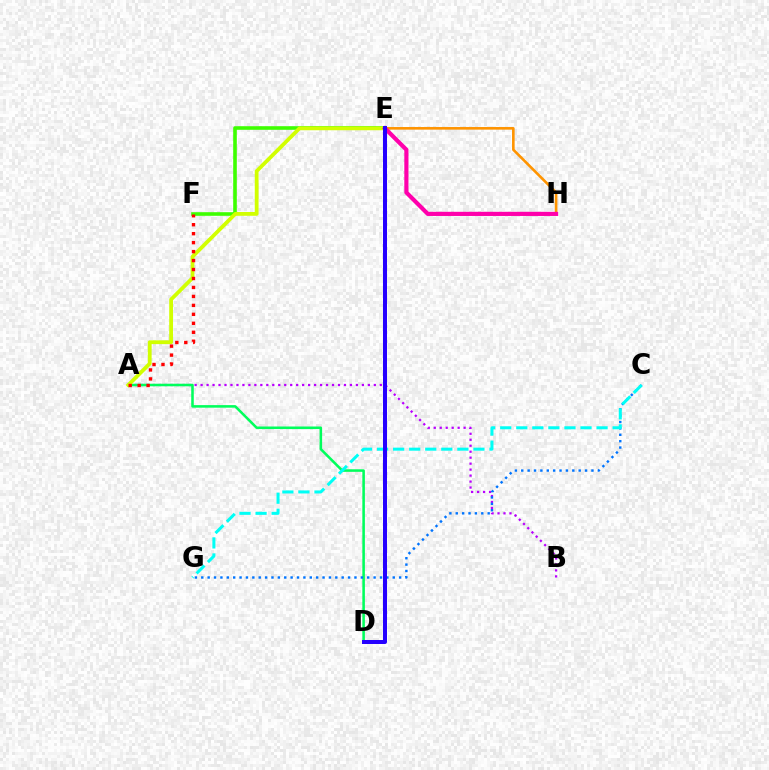{('A', 'B'): [{'color': '#b900ff', 'line_style': 'dotted', 'thickness': 1.62}], ('A', 'D'): [{'color': '#00ff5c', 'line_style': 'solid', 'thickness': 1.84}], ('E', 'F'): [{'color': '#3dff00', 'line_style': 'solid', 'thickness': 2.6}], ('C', 'G'): [{'color': '#0074ff', 'line_style': 'dotted', 'thickness': 1.73}, {'color': '#00fff6', 'line_style': 'dashed', 'thickness': 2.18}], ('E', 'H'): [{'color': '#ff9400', 'line_style': 'solid', 'thickness': 1.88}, {'color': '#ff00ac', 'line_style': 'solid', 'thickness': 3.0}], ('A', 'E'): [{'color': '#d1ff00', 'line_style': 'solid', 'thickness': 2.74}], ('A', 'F'): [{'color': '#ff0000', 'line_style': 'dotted', 'thickness': 2.44}], ('D', 'E'): [{'color': '#2500ff', 'line_style': 'solid', 'thickness': 2.87}]}